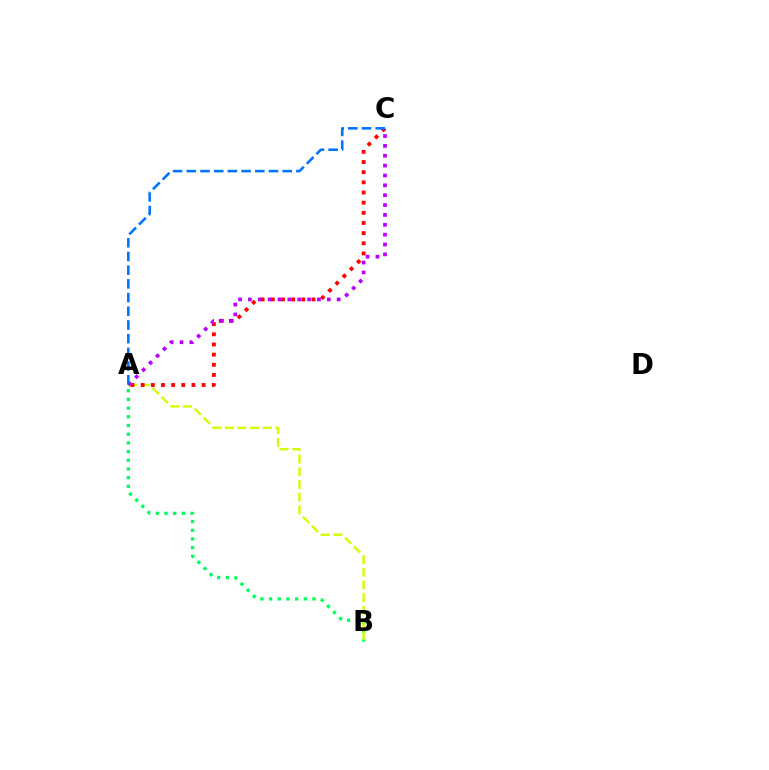{('A', 'B'): [{'color': '#00ff5c', 'line_style': 'dotted', 'thickness': 2.36}, {'color': '#d1ff00', 'line_style': 'dashed', 'thickness': 1.72}], ('A', 'C'): [{'color': '#ff0000', 'line_style': 'dotted', 'thickness': 2.76}, {'color': '#b900ff', 'line_style': 'dotted', 'thickness': 2.68}, {'color': '#0074ff', 'line_style': 'dashed', 'thickness': 1.86}]}